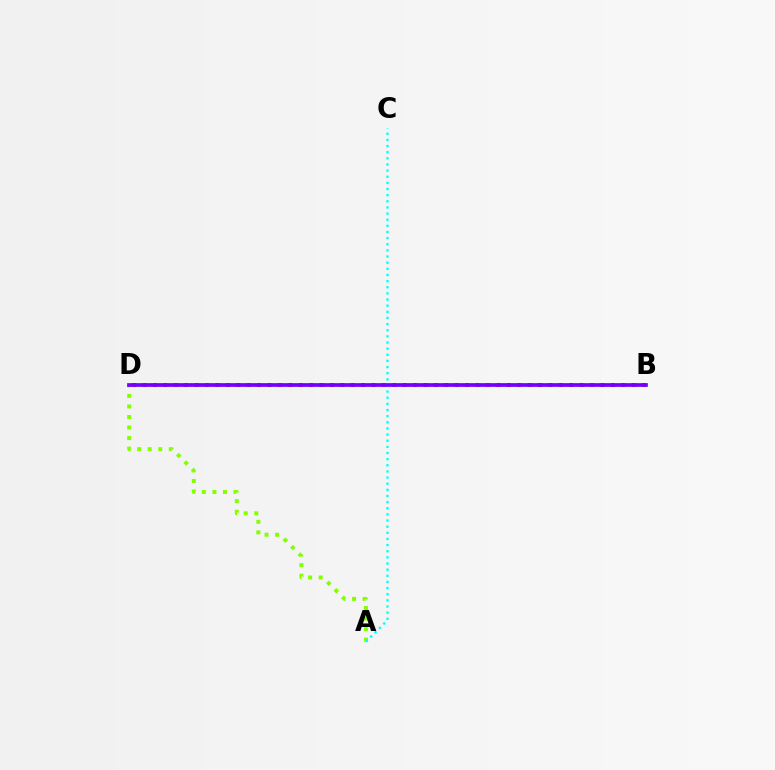{('B', 'D'): [{'color': '#ff0000', 'line_style': 'dotted', 'thickness': 2.83}, {'color': '#7200ff', 'line_style': 'solid', 'thickness': 2.67}], ('A', 'D'): [{'color': '#84ff00', 'line_style': 'dotted', 'thickness': 2.86}], ('A', 'C'): [{'color': '#00fff6', 'line_style': 'dotted', 'thickness': 1.67}]}